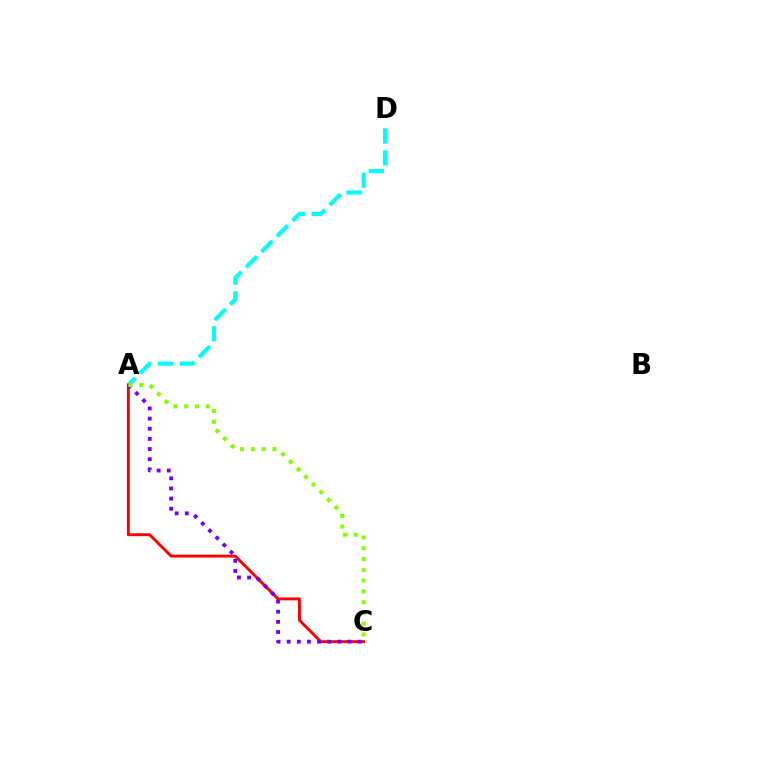{('A', 'D'): [{'color': '#00fff6', 'line_style': 'dashed', 'thickness': 2.97}], ('A', 'C'): [{'color': '#ff0000', 'line_style': 'solid', 'thickness': 2.1}, {'color': '#7200ff', 'line_style': 'dotted', 'thickness': 2.75}, {'color': '#84ff00', 'line_style': 'dotted', 'thickness': 2.93}]}